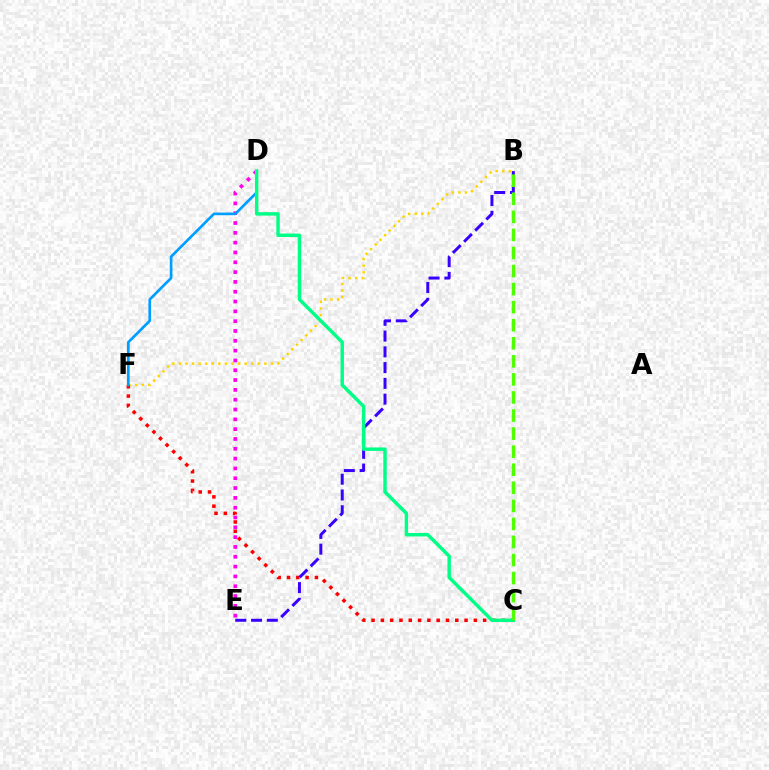{('B', 'F'): [{'color': '#ffd500', 'line_style': 'dotted', 'thickness': 1.79}], ('C', 'F'): [{'color': '#ff0000', 'line_style': 'dotted', 'thickness': 2.53}], ('D', 'E'): [{'color': '#ff00ed', 'line_style': 'dotted', 'thickness': 2.67}], ('B', 'E'): [{'color': '#3700ff', 'line_style': 'dashed', 'thickness': 2.14}], ('D', 'F'): [{'color': '#009eff', 'line_style': 'solid', 'thickness': 1.92}], ('C', 'D'): [{'color': '#00ff86', 'line_style': 'solid', 'thickness': 2.48}], ('B', 'C'): [{'color': '#4fff00', 'line_style': 'dashed', 'thickness': 2.45}]}